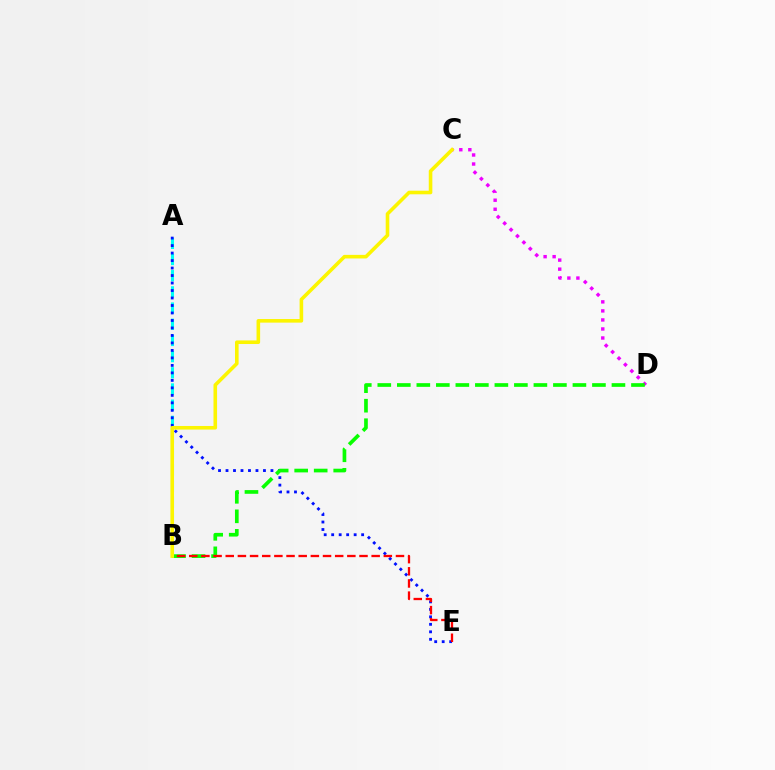{('C', 'D'): [{'color': '#ee00ff', 'line_style': 'dotted', 'thickness': 2.45}], ('A', 'B'): [{'color': '#00fff6', 'line_style': 'dashed', 'thickness': 2.2}], ('A', 'E'): [{'color': '#0010ff', 'line_style': 'dotted', 'thickness': 2.03}], ('B', 'D'): [{'color': '#08ff00', 'line_style': 'dashed', 'thickness': 2.65}], ('B', 'E'): [{'color': '#ff0000', 'line_style': 'dashed', 'thickness': 1.65}], ('B', 'C'): [{'color': '#fcf500', 'line_style': 'solid', 'thickness': 2.59}]}